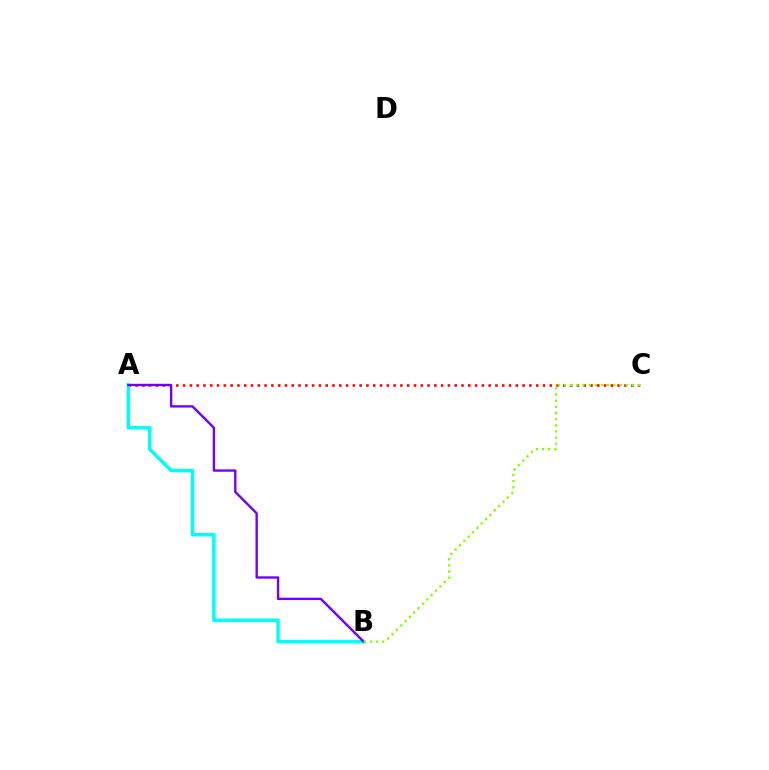{('A', 'C'): [{'color': '#ff0000', 'line_style': 'dotted', 'thickness': 1.84}], ('A', 'B'): [{'color': '#00fff6', 'line_style': 'solid', 'thickness': 2.5}, {'color': '#7200ff', 'line_style': 'solid', 'thickness': 1.71}], ('B', 'C'): [{'color': '#84ff00', 'line_style': 'dotted', 'thickness': 1.67}]}